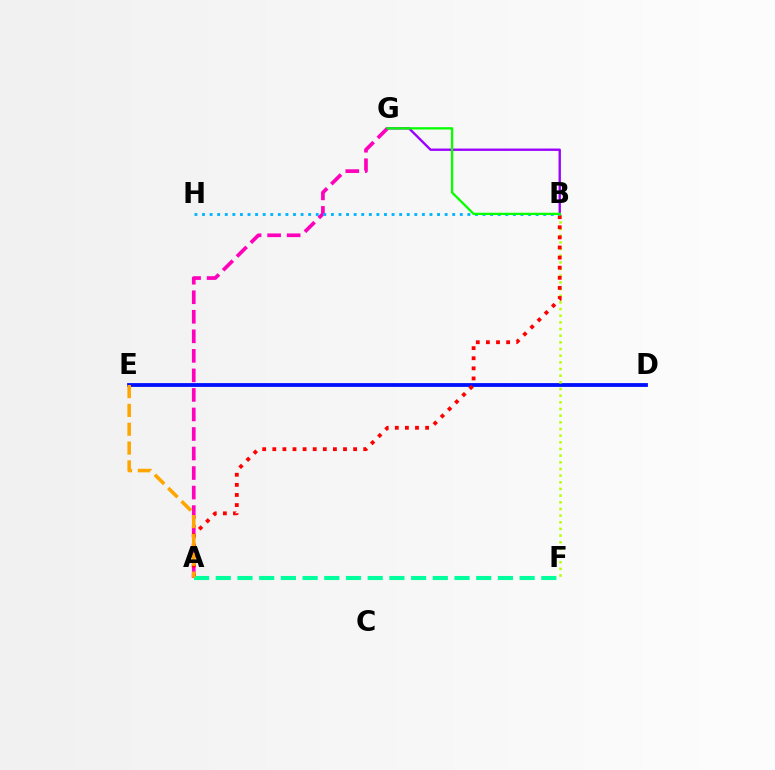{('A', 'G'): [{'color': '#ff00bd', 'line_style': 'dashed', 'thickness': 2.65}], ('D', 'E'): [{'color': '#0010ff', 'line_style': 'solid', 'thickness': 2.74}], ('B', 'F'): [{'color': '#b3ff00', 'line_style': 'dotted', 'thickness': 1.81}], ('A', 'B'): [{'color': '#ff0000', 'line_style': 'dotted', 'thickness': 2.74}], ('A', 'F'): [{'color': '#00ff9d', 'line_style': 'dashed', 'thickness': 2.95}], ('B', 'G'): [{'color': '#9b00ff', 'line_style': 'solid', 'thickness': 1.71}, {'color': '#08ff00', 'line_style': 'solid', 'thickness': 1.66}], ('B', 'H'): [{'color': '#00b5ff', 'line_style': 'dotted', 'thickness': 2.06}], ('A', 'E'): [{'color': '#ffa500', 'line_style': 'dashed', 'thickness': 2.56}]}